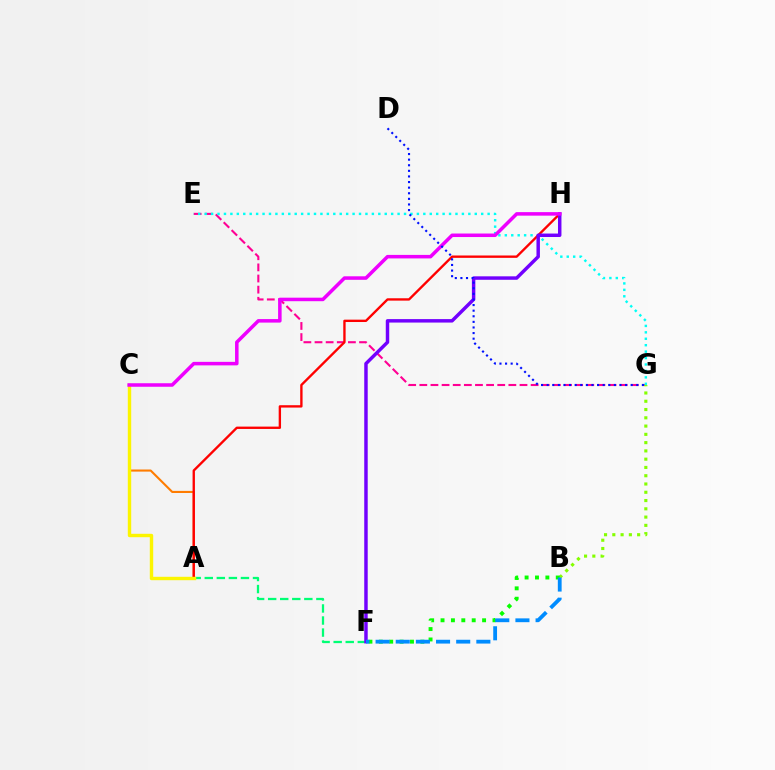{('A', 'C'): [{'color': '#ff7c00', 'line_style': 'solid', 'thickness': 1.51}, {'color': '#fcf500', 'line_style': 'solid', 'thickness': 2.45}], ('A', 'F'): [{'color': '#00ff74', 'line_style': 'dashed', 'thickness': 1.64}], ('E', 'G'): [{'color': '#ff0094', 'line_style': 'dashed', 'thickness': 1.51}, {'color': '#00fff6', 'line_style': 'dotted', 'thickness': 1.75}], ('B', 'G'): [{'color': '#84ff00', 'line_style': 'dotted', 'thickness': 2.25}], ('A', 'H'): [{'color': '#ff0000', 'line_style': 'solid', 'thickness': 1.69}], ('B', 'F'): [{'color': '#08ff00', 'line_style': 'dotted', 'thickness': 2.82}, {'color': '#008cff', 'line_style': 'dashed', 'thickness': 2.74}], ('F', 'H'): [{'color': '#7200ff', 'line_style': 'solid', 'thickness': 2.49}], ('C', 'H'): [{'color': '#ee00ff', 'line_style': 'solid', 'thickness': 2.53}], ('D', 'G'): [{'color': '#0010ff', 'line_style': 'dotted', 'thickness': 1.52}]}